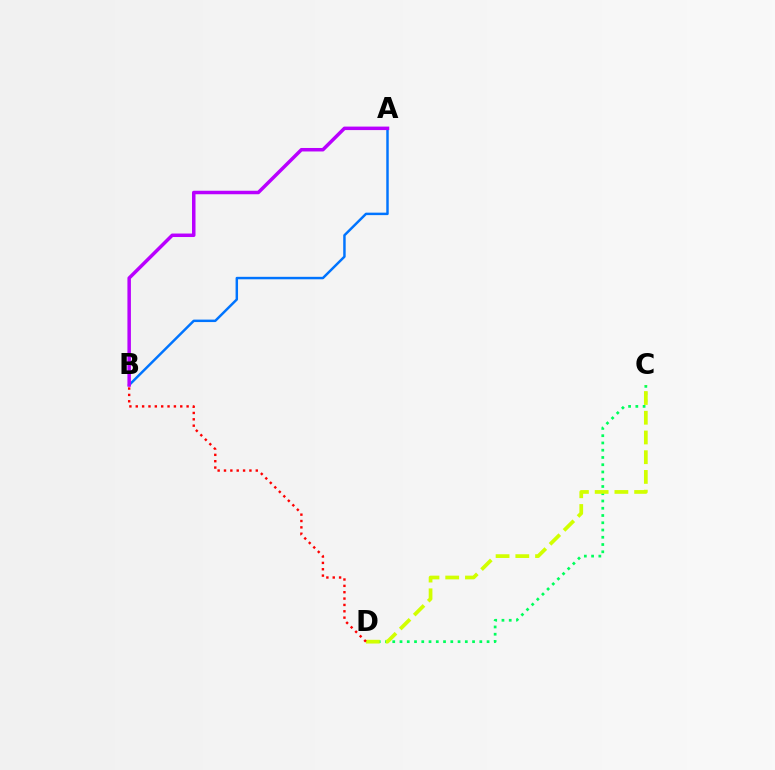{('C', 'D'): [{'color': '#00ff5c', 'line_style': 'dotted', 'thickness': 1.97}, {'color': '#d1ff00', 'line_style': 'dashed', 'thickness': 2.68}], ('A', 'B'): [{'color': '#0074ff', 'line_style': 'solid', 'thickness': 1.77}, {'color': '#b900ff', 'line_style': 'solid', 'thickness': 2.51}], ('B', 'D'): [{'color': '#ff0000', 'line_style': 'dotted', 'thickness': 1.73}]}